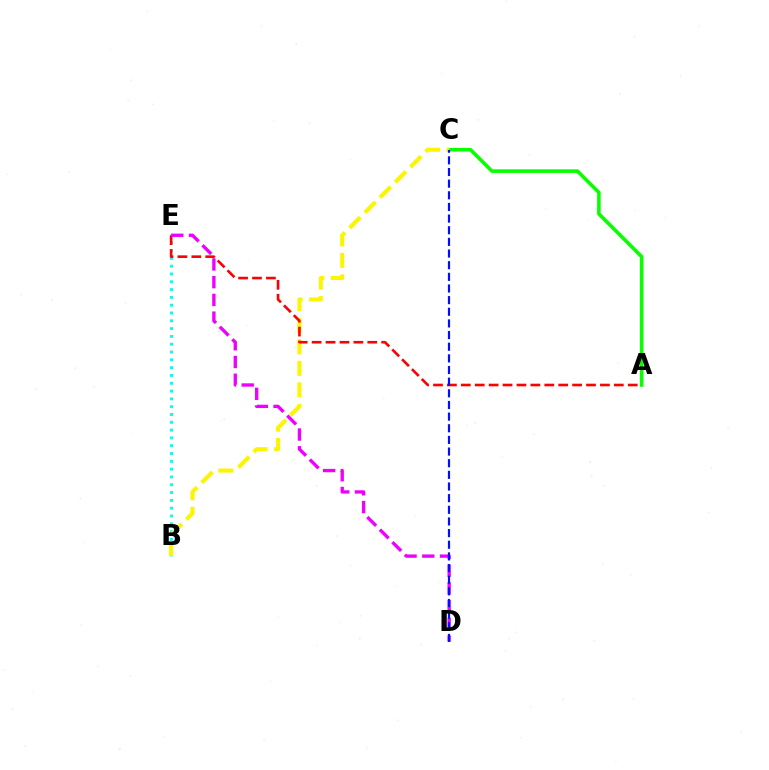{('A', 'C'): [{'color': '#08ff00', 'line_style': 'solid', 'thickness': 2.58}], ('B', 'E'): [{'color': '#00fff6', 'line_style': 'dotted', 'thickness': 2.12}], ('B', 'C'): [{'color': '#fcf500', 'line_style': 'dashed', 'thickness': 2.93}], ('A', 'E'): [{'color': '#ff0000', 'line_style': 'dashed', 'thickness': 1.89}], ('D', 'E'): [{'color': '#ee00ff', 'line_style': 'dashed', 'thickness': 2.41}], ('C', 'D'): [{'color': '#0010ff', 'line_style': 'dashed', 'thickness': 1.58}]}